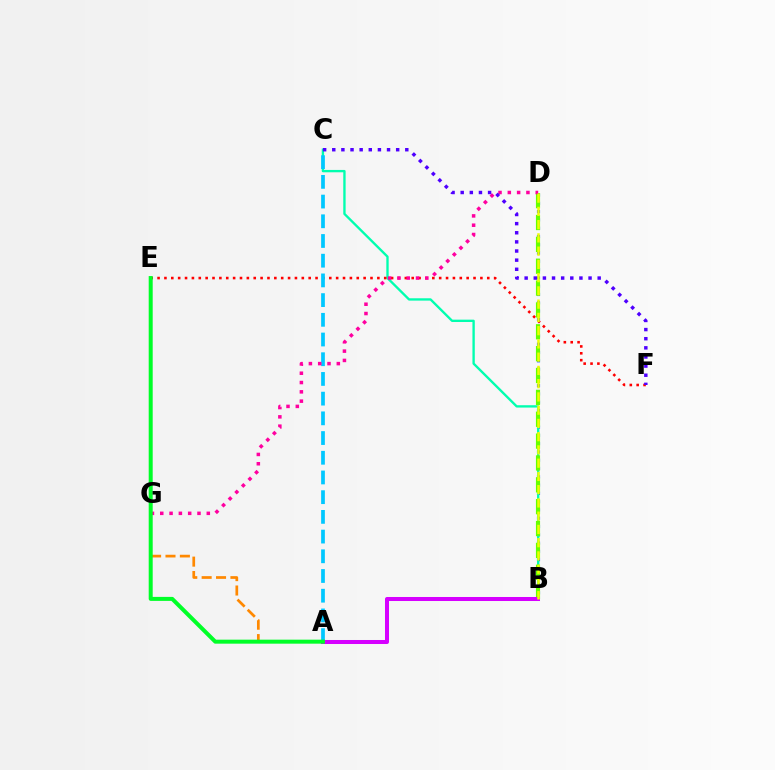{('B', 'D'): [{'color': '#003fff', 'line_style': 'dotted', 'thickness': 2.25}, {'color': '#66ff00', 'line_style': 'dashed', 'thickness': 2.97}, {'color': '#eeff00', 'line_style': 'dashed', 'thickness': 1.8}], ('A', 'G'): [{'color': '#ff8800', 'line_style': 'dashed', 'thickness': 1.95}], ('B', 'C'): [{'color': '#00ffaf', 'line_style': 'solid', 'thickness': 1.69}], ('E', 'F'): [{'color': '#ff0000', 'line_style': 'dotted', 'thickness': 1.87}], ('A', 'C'): [{'color': '#00c7ff', 'line_style': 'dashed', 'thickness': 2.68}], ('D', 'G'): [{'color': '#ff00a0', 'line_style': 'dotted', 'thickness': 2.53}], ('C', 'F'): [{'color': '#4f00ff', 'line_style': 'dotted', 'thickness': 2.48}], ('A', 'B'): [{'color': '#d600ff', 'line_style': 'solid', 'thickness': 2.89}], ('A', 'E'): [{'color': '#00ff27', 'line_style': 'solid', 'thickness': 2.88}]}